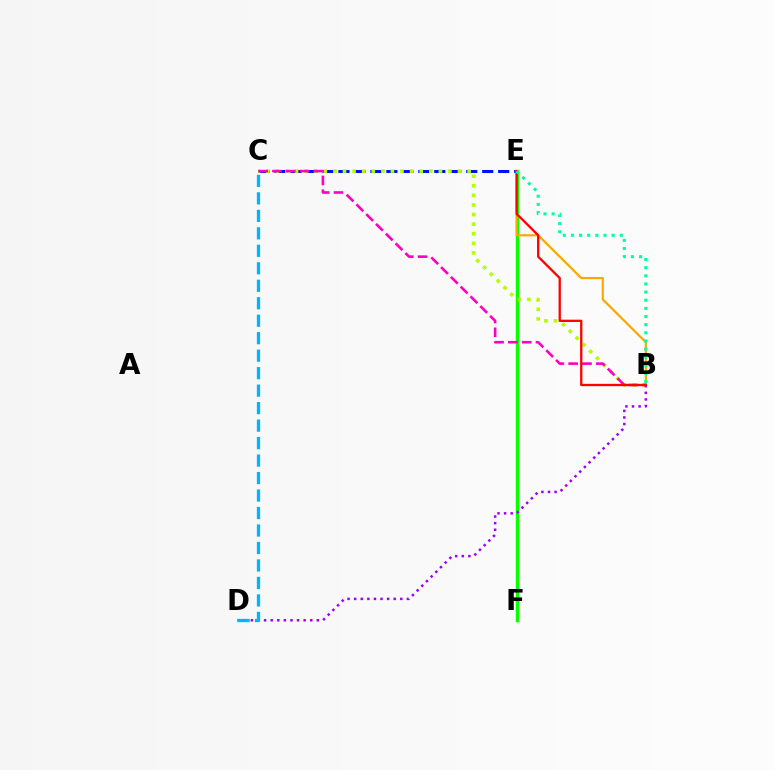{('E', 'F'): [{'color': '#08ff00', 'line_style': 'solid', 'thickness': 2.46}], ('C', 'E'): [{'color': '#0010ff', 'line_style': 'dashed', 'thickness': 2.17}], ('B', 'C'): [{'color': '#b3ff00', 'line_style': 'dotted', 'thickness': 2.6}, {'color': '#ff00bd', 'line_style': 'dashed', 'thickness': 1.88}], ('B', 'D'): [{'color': '#9b00ff', 'line_style': 'dotted', 'thickness': 1.79}], ('B', 'E'): [{'color': '#ffa500', 'line_style': 'solid', 'thickness': 1.57}, {'color': '#ff0000', 'line_style': 'solid', 'thickness': 1.65}, {'color': '#00ff9d', 'line_style': 'dotted', 'thickness': 2.21}], ('C', 'D'): [{'color': '#00b5ff', 'line_style': 'dashed', 'thickness': 2.37}]}